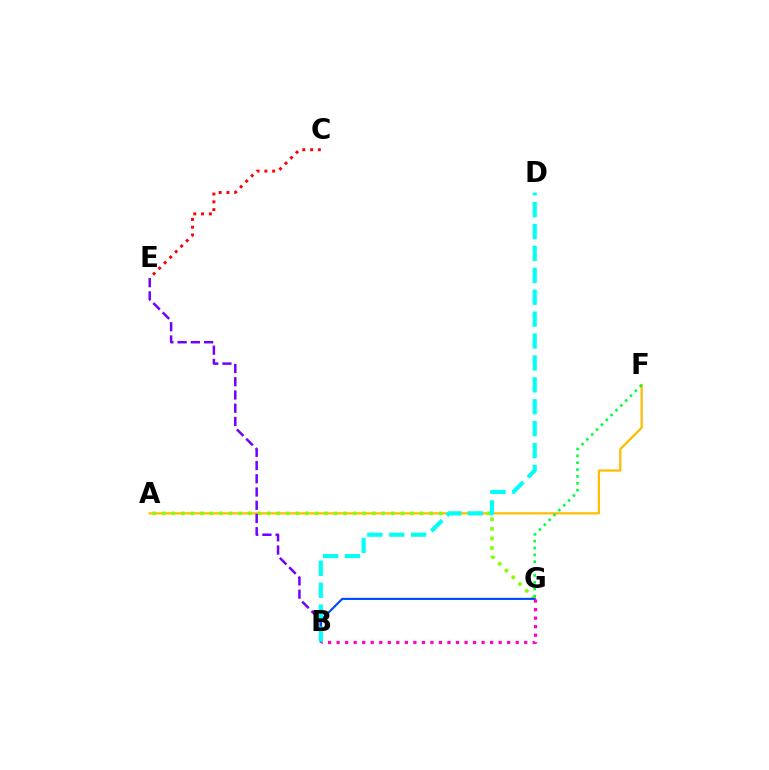{('A', 'F'): [{'color': '#ffbd00', 'line_style': 'solid', 'thickness': 1.62}], ('A', 'G'): [{'color': '#84ff00', 'line_style': 'dotted', 'thickness': 2.59}], ('B', 'E'): [{'color': '#7200ff', 'line_style': 'dashed', 'thickness': 1.8}], ('B', 'G'): [{'color': '#004bff', 'line_style': 'solid', 'thickness': 1.55}, {'color': '#ff00cf', 'line_style': 'dotted', 'thickness': 2.32}], ('B', 'D'): [{'color': '#00fff6', 'line_style': 'dashed', 'thickness': 2.98}], ('F', 'G'): [{'color': '#00ff39', 'line_style': 'dotted', 'thickness': 1.87}], ('C', 'E'): [{'color': '#ff0000', 'line_style': 'dotted', 'thickness': 2.12}]}